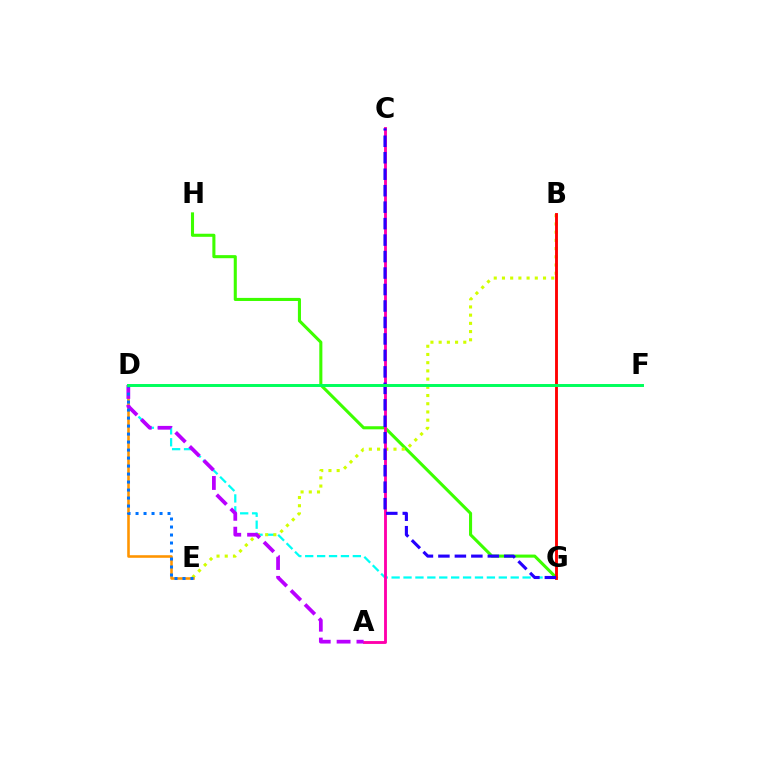{('D', 'G'): [{'color': '#00fff6', 'line_style': 'dashed', 'thickness': 1.62}], ('G', 'H'): [{'color': '#3dff00', 'line_style': 'solid', 'thickness': 2.22}], ('B', 'E'): [{'color': '#d1ff00', 'line_style': 'dotted', 'thickness': 2.23}], ('A', 'C'): [{'color': '#ff00ac', 'line_style': 'solid', 'thickness': 2.07}], ('D', 'E'): [{'color': '#ff9400', 'line_style': 'solid', 'thickness': 1.86}, {'color': '#0074ff', 'line_style': 'dotted', 'thickness': 2.17}], ('B', 'G'): [{'color': '#ff0000', 'line_style': 'solid', 'thickness': 2.07}], ('C', 'G'): [{'color': '#2500ff', 'line_style': 'dashed', 'thickness': 2.24}], ('A', 'D'): [{'color': '#b900ff', 'line_style': 'dashed', 'thickness': 2.7}], ('D', 'F'): [{'color': '#00ff5c', 'line_style': 'solid', 'thickness': 2.12}]}